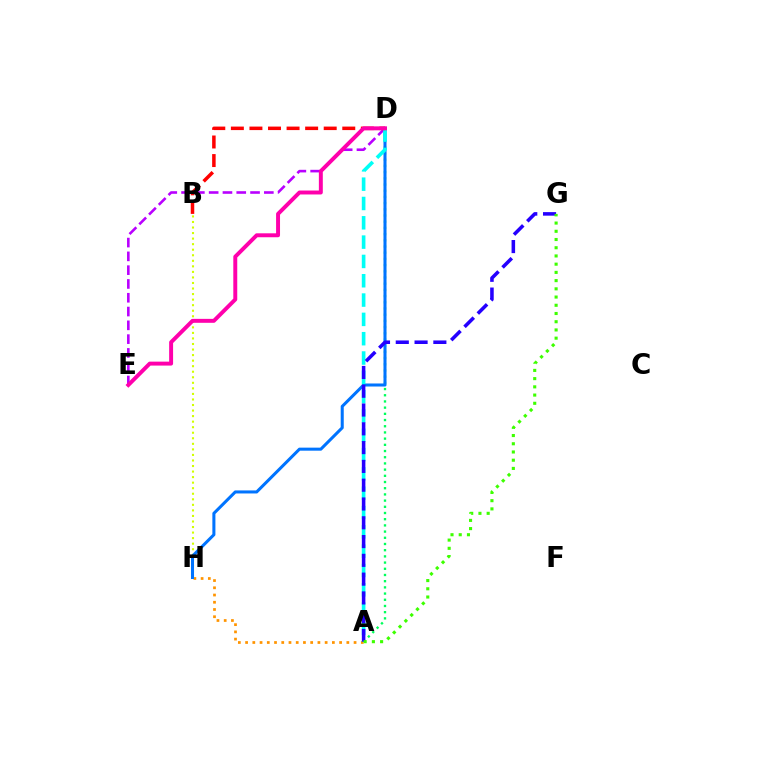{('A', 'H'): [{'color': '#ff9400', 'line_style': 'dotted', 'thickness': 1.97}], ('D', 'E'): [{'color': '#b900ff', 'line_style': 'dashed', 'thickness': 1.87}, {'color': '#ff00ac', 'line_style': 'solid', 'thickness': 2.84}], ('B', 'H'): [{'color': '#d1ff00', 'line_style': 'dotted', 'thickness': 1.51}], ('A', 'D'): [{'color': '#00ff5c', 'line_style': 'dotted', 'thickness': 1.68}, {'color': '#00fff6', 'line_style': 'dashed', 'thickness': 2.62}], ('D', 'H'): [{'color': '#0074ff', 'line_style': 'solid', 'thickness': 2.19}], ('A', 'G'): [{'color': '#2500ff', 'line_style': 'dashed', 'thickness': 2.55}, {'color': '#3dff00', 'line_style': 'dotted', 'thickness': 2.23}], ('B', 'D'): [{'color': '#ff0000', 'line_style': 'dashed', 'thickness': 2.52}]}